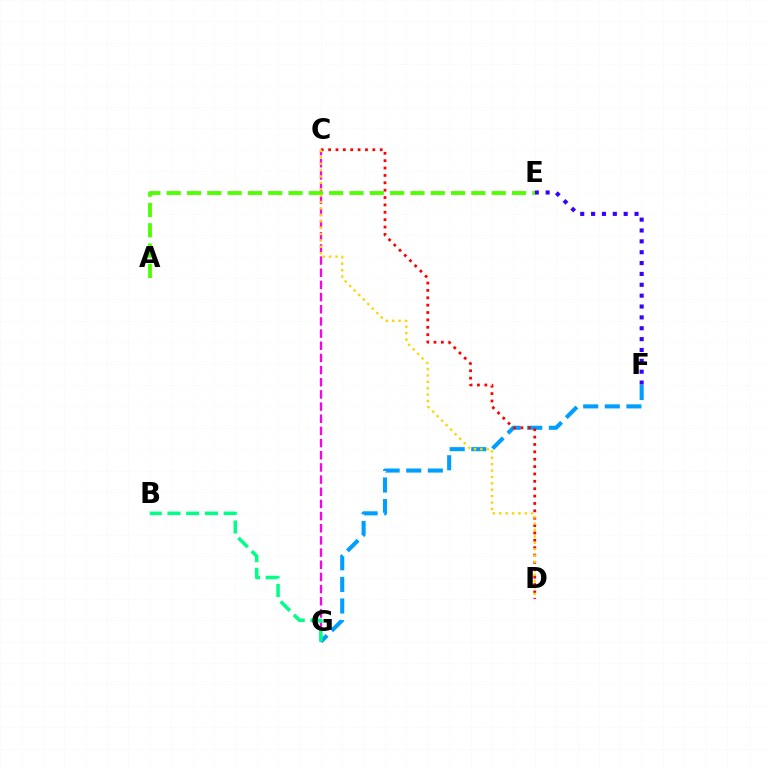{('C', 'G'): [{'color': '#ff00ed', 'line_style': 'dashed', 'thickness': 1.65}], ('F', 'G'): [{'color': '#009eff', 'line_style': 'dashed', 'thickness': 2.94}], ('B', 'G'): [{'color': '#00ff86', 'line_style': 'dashed', 'thickness': 2.55}], ('E', 'F'): [{'color': '#3700ff', 'line_style': 'dotted', 'thickness': 2.95}], ('A', 'E'): [{'color': '#4fff00', 'line_style': 'dashed', 'thickness': 2.76}], ('C', 'D'): [{'color': '#ff0000', 'line_style': 'dotted', 'thickness': 2.0}, {'color': '#ffd500', 'line_style': 'dotted', 'thickness': 1.74}]}